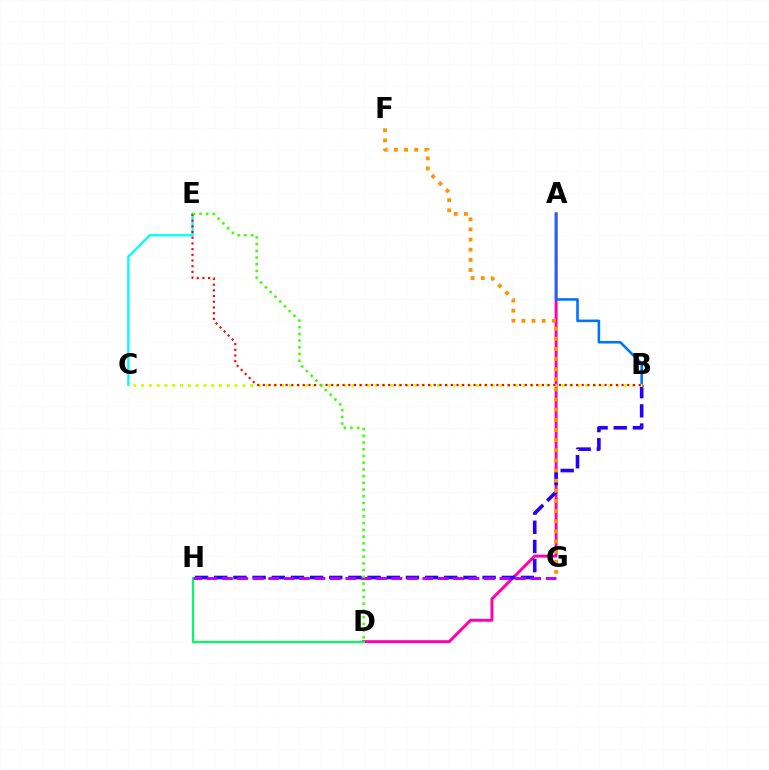{('A', 'D'): [{'color': '#ff00ac', 'line_style': 'solid', 'thickness': 2.12}], ('B', 'H'): [{'color': '#2500ff', 'line_style': 'dashed', 'thickness': 2.6}], ('A', 'B'): [{'color': '#0074ff', 'line_style': 'solid', 'thickness': 1.87}], ('F', 'G'): [{'color': '#ff9400', 'line_style': 'dotted', 'thickness': 2.75}], ('D', 'H'): [{'color': '#00ff5c', 'line_style': 'solid', 'thickness': 1.59}], ('B', 'C'): [{'color': '#d1ff00', 'line_style': 'dotted', 'thickness': 2.12}], ('C', 'E'): [{'color': '#00fff6', 'line_style': 'solid', 'thickness': 1.65}], ('G', 'H'): [{'color': '#b900ff', 'line_style': 'dashed', 'thickness': 2.09}], ('B', 'E'): [{'color': '#ff0000', 'line_style': 'dotted', 'thickness': 1.55}], ('D', 'E'): [{'color': '#3dff00', 'line_style': 'dotted', 'thickness': 1.82}]}